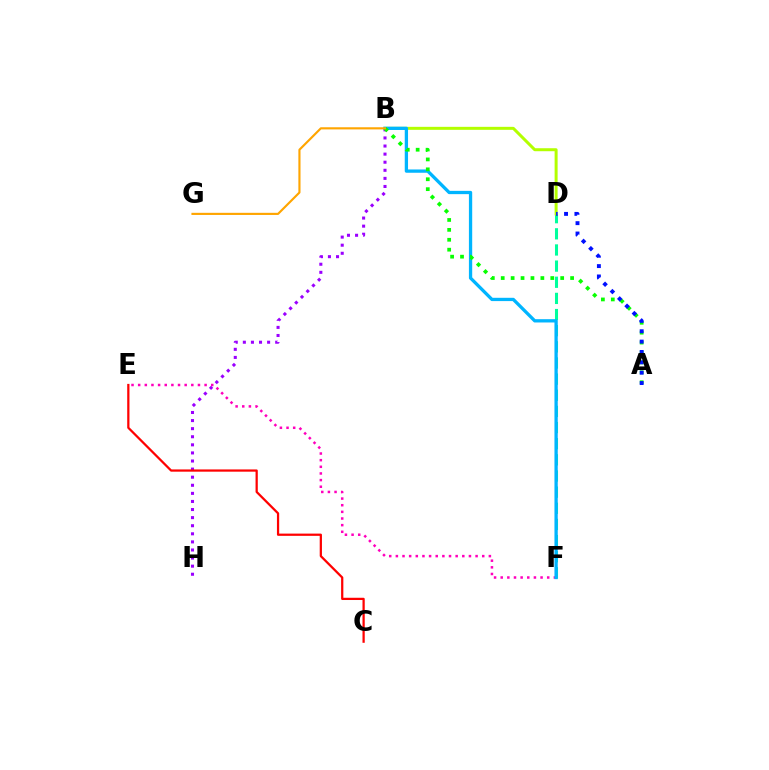{('D', 'F'): [{'color': '#00ff9d', 'line_style': 'dashed', 'thickness': 2.19}], ('B', 'H'): [{'color': '#9b00ff', 'line_style': 'dotted', 'thickness': 2.2}], ('C', 'E'): [{'color': '#ff0000', 'line_style': 'solid', 'thickness': 1.62}], ('B', 'D'): [{'color': '#b3ff00', 'line_style': 'solid', 'thickness': 2.15}], ('E', 'F'): [{'color': '#ff00bd', 'line_style': 'dotted', 'thickness': 1.81}], ('B', 'F'): [{'color': '#00b5ff', 'line_style': 'solid', 'thickness': 2.37}], ('A', 'B'): [{'color': '#08ff00', 'line_style': 'dotted', 'thickness': 2.69}], ('A', 'D'): [{'color': '#0010ff', 'line_style': 'dotted', 'thickness': 2.81}], ('B', 'G'): [{'color': '#ffa500', 'line_style': 'solid', 'thickness': 1.54}]}